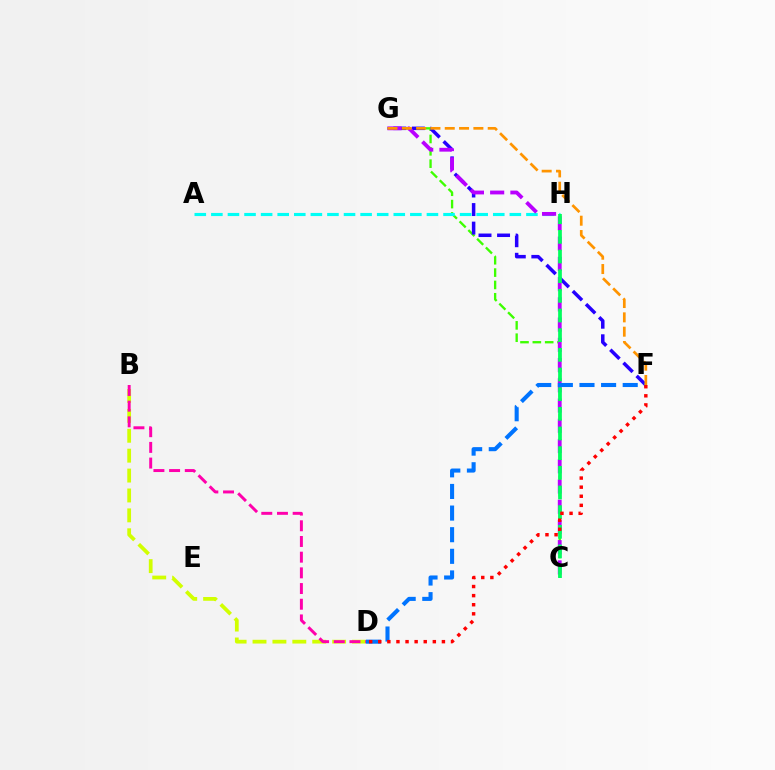{('C', 'G'): [{'color': '#3dff00', 'line_style': 'dashed', 'thickness': 1.68}, {'color': '#b900ff', 'line_style': 'dashed', 'thickness': 2.75}], ('F', 'G'): [{'color': '#2500ff', 'line_style': 'dashed', 'thickness': 2.52}, {'color': '#ff9400', 'line_style': 'dashed', 'thickness': 1.95}], ('A', 'H'): [{'color': '#00fff6', 'line_style': 'dashed', 'thickness': 2.25}], ('B', 'D'): [{'color': '#d1ff00', 'line_style': 'dashed', 'thickness': 2.7}, {'color': '#ff00ac', 'line_style': 'dashed', 'thickness': 2.13}], ('D', 'F'): [{'color': '#0074ff', 'line_style': 'dashed', 'thickness': 2.94}, {'color': '#ff0000', 'line_style': 'dotted', 'thickness': 2.47}], ('C', 'H'): [{'color': '#00ff5c', 'line_style': 'dashed', 'thickness': 2.67}]}